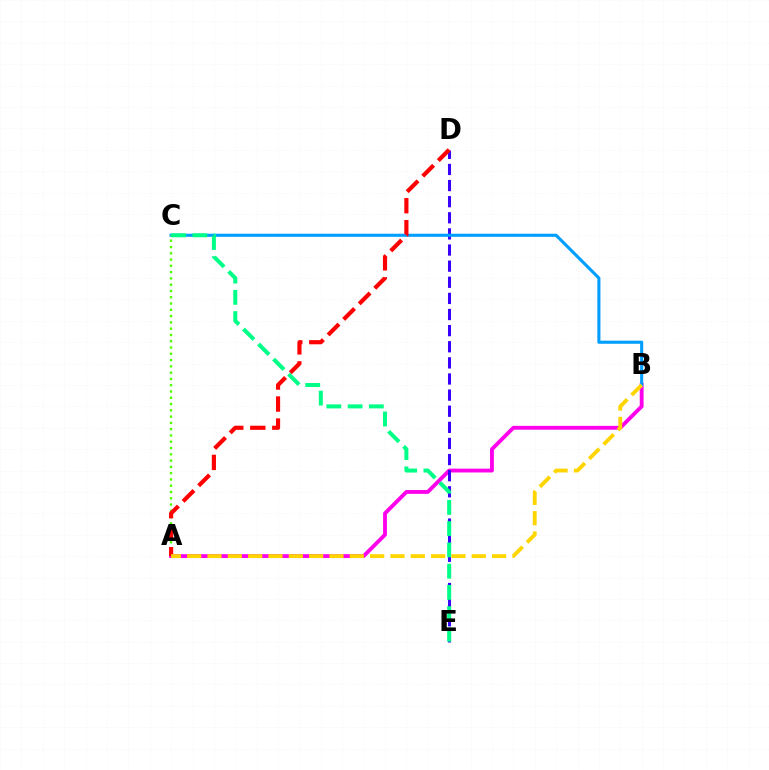{('A', 'B'): [{'color': '#ff00ed', 'line_style': 'solid', 'thickness': 2.77}, {'color': '#ffd500', 'line_style': 'dashed', 'thickness': 2.76}], ('D', 'E'): [{'color': '#3700ff', 'line_style': 'dashed', 'thickness': 2.19}], ('B', 'C'): [{'color': '#009eff', 'line_style': 'solid', 'thickness': 2.23}], ('A', 'C'): [{'color': '#4fff00', 'line_style': 'dotted', 'thickness': 1.71}], ('A', 'D'): [{'color': '#ff0000', 'line_style': 'dashed', 'thickness': 2.99}], ('C', 'E'): [{'color': '#00ff86', 'line_style': 'dashed', 'thickness': 2.89}]}